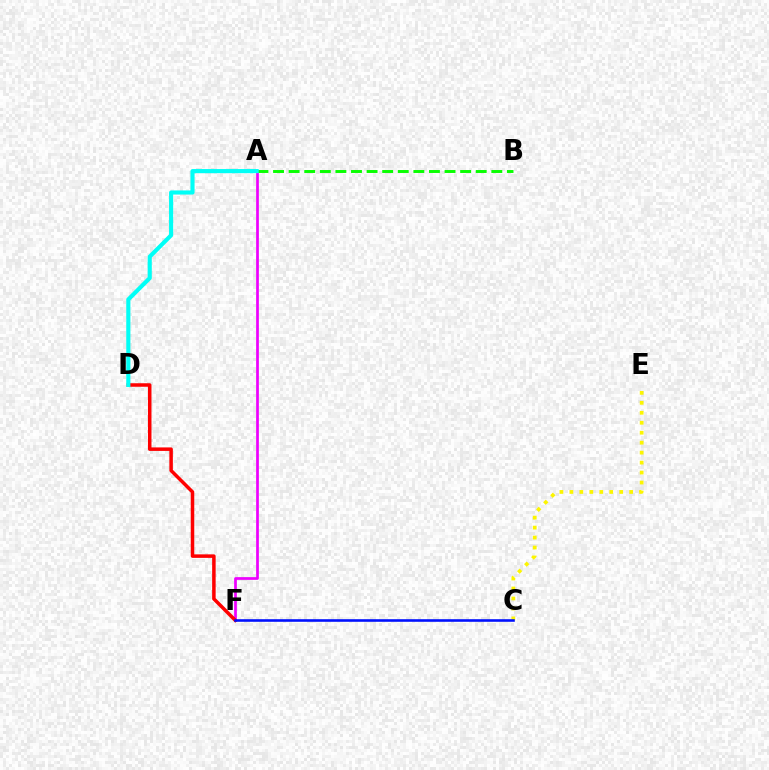{('C', 'E'): [{'color': '#fcf500', 'line_style': 'dotted', 'thickness': 2.71}], ('A', 'F'): [{'color': '#ee00ff', 'line_style': 'solid', 'thickness': 1.95}], ('D', 'F'): [{'color': '#ff0000', 'line_style': 'solid', 'thickness': 2.52}], ('C', 'F'): [{'color': '#0010ff', 'line_style': 'solid', 'thickness': 1.87}], ('A', 'B'): [{'color': '#08ff00', 'line_style': 'dashed', 'thickness': 2.12}], ('A', 'D'): [{'color': '#00fff6', 'line_style': 'solid', 'thickness': 2.97}]}